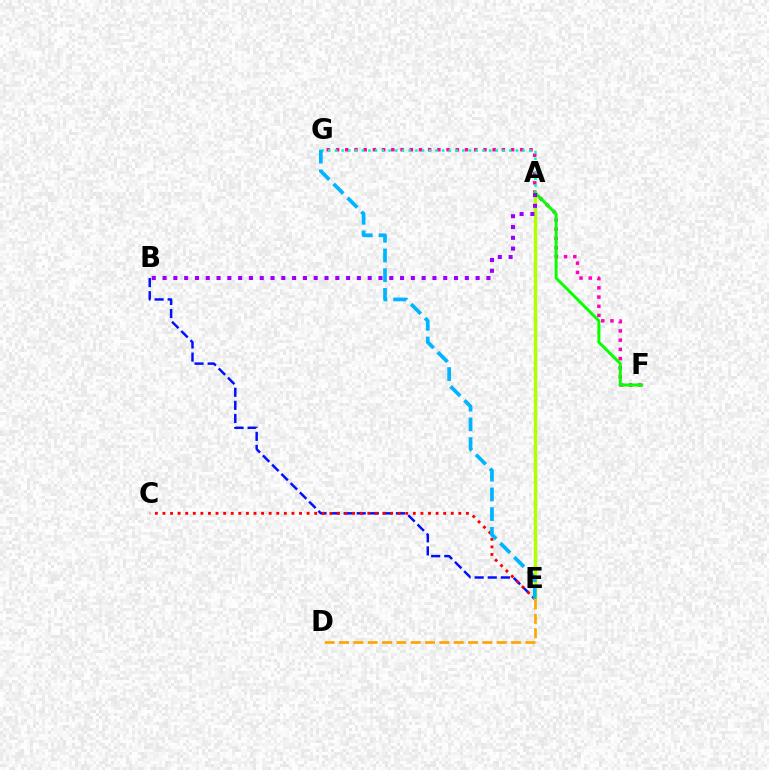{('F', 'G'): [{'color': '#ff00bd', 'line_style': 'dotted', 'thickness': 2.5}], ('B', 'E'): [{'color': '#0010ff', 'line_style': 'dashed', 'thickness': 1.78}], ('A', 'G'): [{'color': '#00ff9d', 'line_style': 'dotted', 'thickness': 1.82}], ('C', 'E'): [{'color': '#ff0000', 'line_style': 'dotted', 'thickness': 2.06}], ('A', 'E'): [{'color': '#b3ff00', 'line_style': 'solid', 'thickness': 2.5}], ('A', 'F'): [{'color': '#08ff00', 'line_style': 'solid', 'thickness': 2.14}], ('E', 'G'): [{'color': '#00b5ff', 'line_style': 'dashed', 'thickness': 2.68}], ('A', 'B'): [{'color': '#9b00ff', 'line_style': 'dotted', 'thickness': 2.93}], ('D', 'E'): [{'color': '#ffa500', 'line_style': 'dashed', 'thickness': 1.95}]}